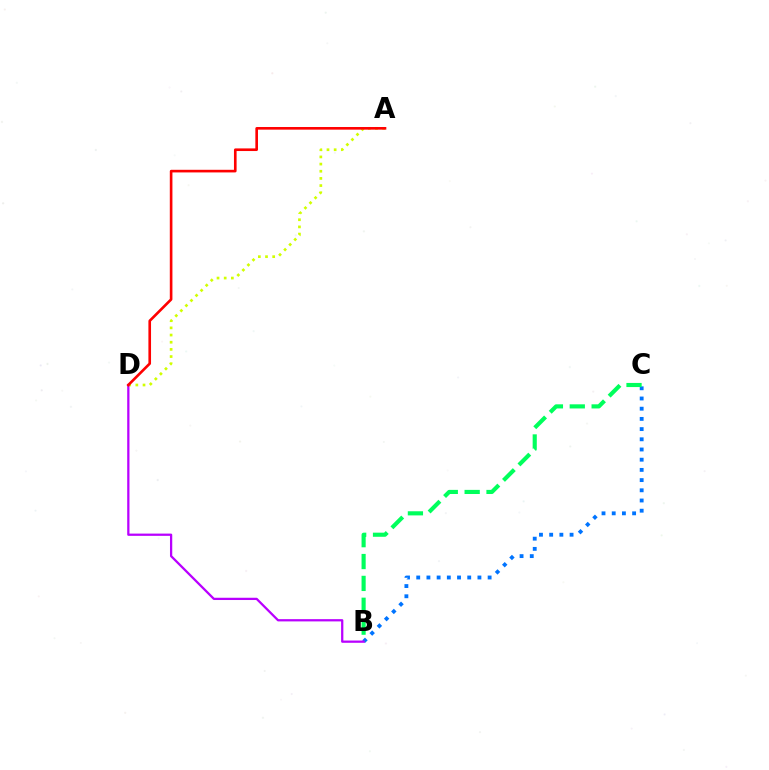{('B', 'C'): [{'color': '#0074ff', 'line_style': 'dotted', 'thickness': 2.77}, {'color': '#00ff5c', 'line_style': 'dashed', 'thickness': 2.97}], ('A', 'D'): [{'color': '#d1ff00', 'line_style': 'dotted', 'thickness': 1.95}, {'color': '#ff0000', 'line_style': 'solid', 'thickness': 1.89}], ('B', 'D'): [{'color': '#b900ff', 'line_style': 'solid', 'thickness': 1.63}]}